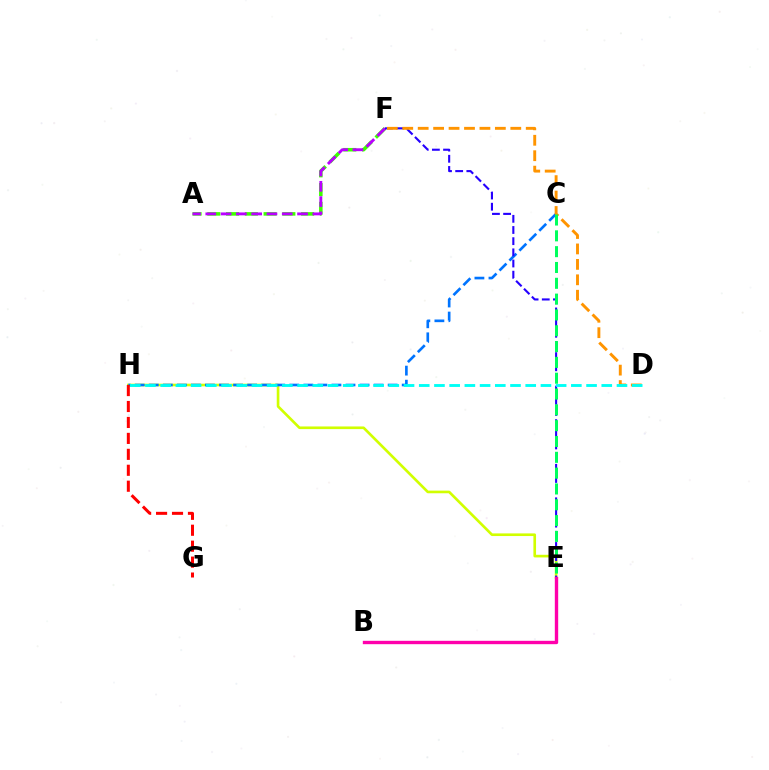{('E', 'H'): [{'color': '#d1ff00', 'line_style': 'solid', 'thickness': 1.9}], ('A', 'F'): [{'color': '#3dff00', 'line_style': 'dashed', 'thickness': 2.55}, {'color': '#b900ff', 'line_style': 'dashed', 'thickness': 2.08}], ('C', 'H'): [{'color': '#0074ff', 'line_style': 'dashed', 'thickness': 1.91}], ('E', 'F'): [{'color': '#2500ff', 'line_style': 'dashed', 'thickness': 1.52}], ('D', 'F'): [{'color': '#ff9400', 'line_style': 'dashed', 'thickness': 2.1}], ('C', 'E'): [{'color': '#00ff5c', 'line_style': 'dashed', 'thickness': 2.15}], ('D', 'H'): [{'color': '#00fff6', 'line_style': 'dashed', 'thickness': 2.07}], ('B', 'E'): [{'color': '#ff00ac', 'line_style': 'solid', 'thickness': 2.42}], ('G', 'H'): [{'color': '#ff0000', 'line_style': 'dashed', 'thickness': 2.17}]}